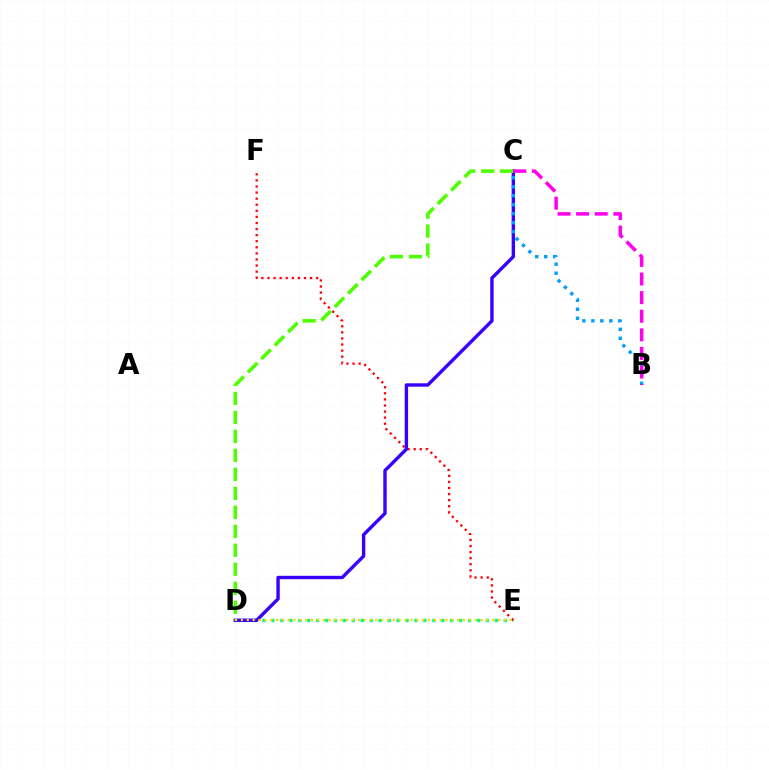{('D', 'E'): [{'color': '#00ff86', 'line_style': 'dotted', 'thickness': 2.43}, {'color': '#ffd500', 'line_style': 'dotted', 'thickness': 1.59}], ('E', 'F'): [{'color': '#ff0000', 'line_style': 'dotted', 'thickness': 1.65}], ('C', 'D'): [{'color': '#3700ff', 'line_style': 'solid', 'thickness': 2.44}, {'color': '#4fff00', 'line_style': 'dashed', 'thickness': 2.58}], ('B', 'C'): [{'color': '#009eff', 'line_style': 'dotted', 'thickness': 2.44}, {'color': '#ff00ed', 'line_style': 'dashed', 'thickness': 2.53}]}